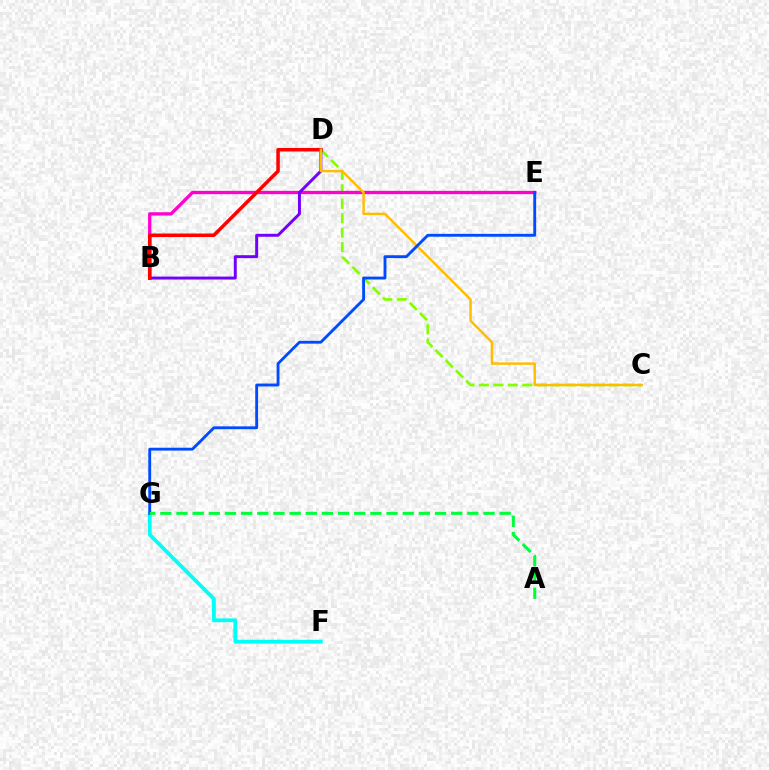{('C', 'D'): [{'color': '#84ff00', 'line_style': 'dashed', 'thickness': 1.96}, {'color': '#ffbd00', 'line_style': 'solid', 'thickness': 1.75}], ('B', 'E'): [{'color': '#ff00cf', 'line_style': 'solid', 'thickness': 2.38}], ('F', 'G'): [{'color': '#00fff6', 'line_style': 'solid', 'thickness': 2.73}], ('B', 'D'): [{'color': '#7200ff', 'line_style': 'solid', 'thickness': 2.13}, {'color': '#ff0000', 'line_style': 'solid', 'thickness': 2.53}], ('E', 'G'): [{'color': '#004bff', 'line_style': 'solid', 'thickness': 2.06}], ('A', 'G'): [{'color': '#00ff39', 'line_style': 'dashed', 'thickness': 2.2}]}